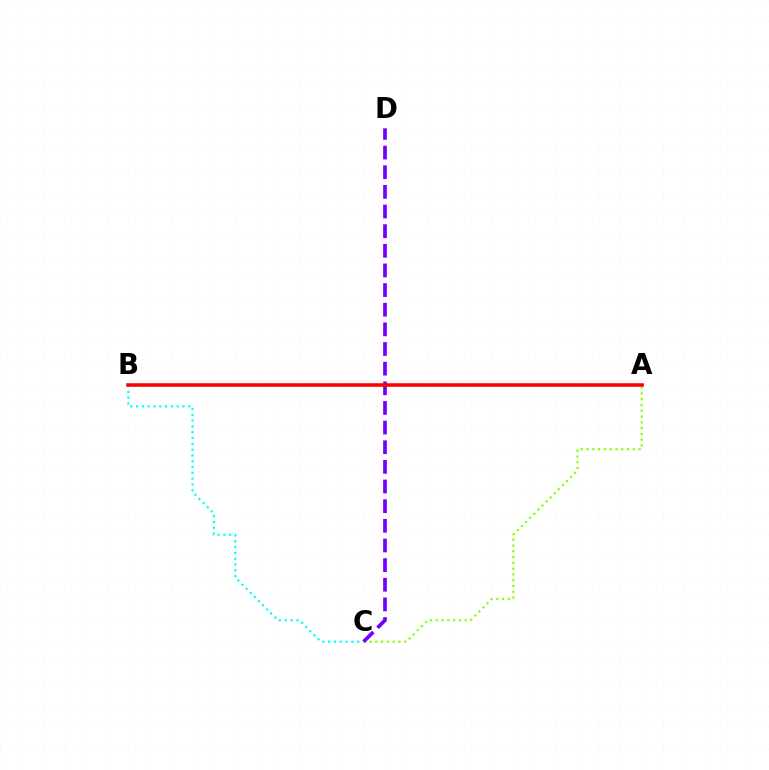{('B', 'C'): [{'color': '#00fff6', 'line_style': 'dotted', 'thickness': 1.58}], ('A', 'C'): [{'color': '#84ff00', 'line_style': 'dotted', 'thickness': 1.57}], ('C', 'D'): [{'color': '#7200ff', 'line_style': 'dashed', 'thickness': 2.67}], ('A', 'B'): [{'color': '#ff0000', 'line_style': 'solid', 'thickness': 2.57}]}